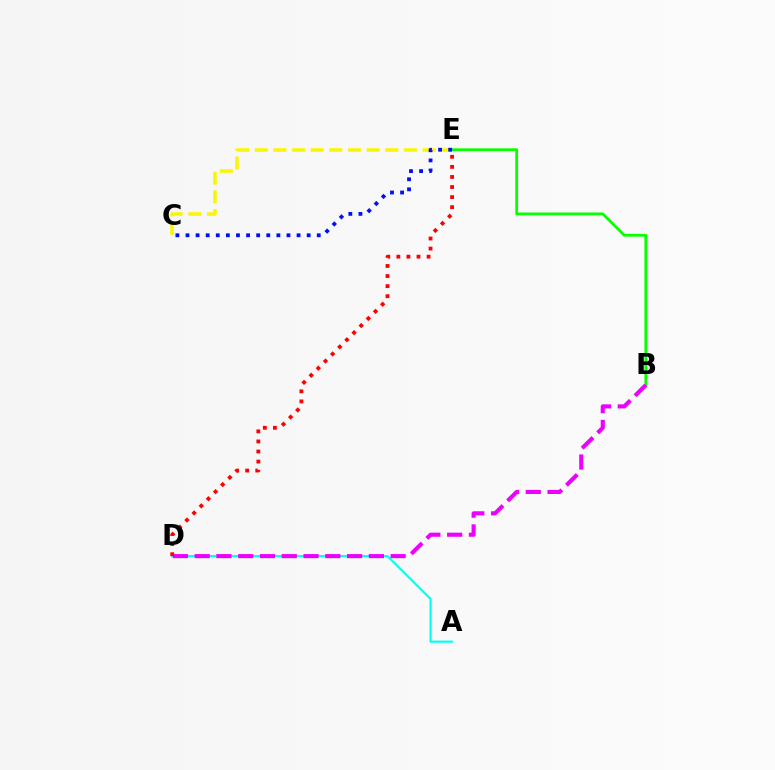{('B', 'E'): [{'color': '#08ff00', 'line_style': 'solid', 'thickness': 2.01}], ('C', 'E'): [{'color': '#fcf500', 'line_style': 'dashed', 'thickness': 2.53}, {'color': '#0010ff', 'line_style': 'dotted', 'thickness': 2.74}], ('A', 'D'): [{'color': '#00fff6', 'line_style': 'solid', 'thickness': 1.55}], ('B', 'D'): [{'color': '#ee00ff', 'line_style': 'dashed', 'thickness': 2.96}], ('D', 'E'): [{'color': '#ff0000', 'line_style': 'dotted', 'thickness': 2.74}]}